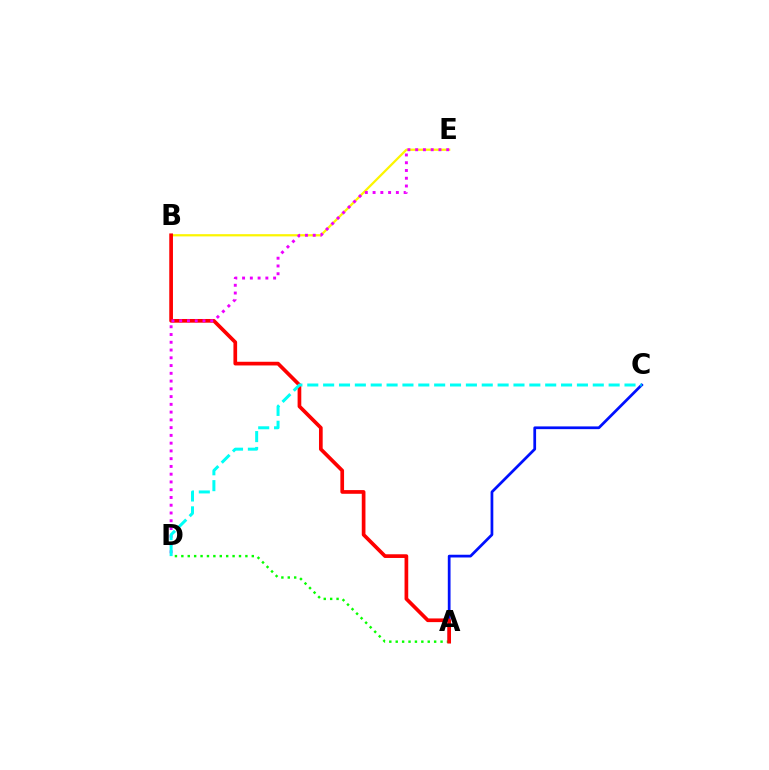{('A', 'C'): [{'color': '#0010ff', 'line_style': 'solid', 'thickness': 1.97}], ('B', 'E'): [{'color': '#fcf500', 'line_style': 'solid', 'thickness': 1.62}], ('A', 'D'): [{'color': '#08ff00', 'line_style': 'dotted', 'thickness': 1.74}], ('A', 'B'): [{'color': '#ff0000', 'line_style': 'solid', 'thickness': 2.66}], ('D', 'E'): [{'color': '#ee00ff', 'line_style': 'dotted', 'thickness': 2.11}], ('C', 'D'): [{'color': '#00fff6', 'line_style': 'dashed', 'thickness': 2.15}]}